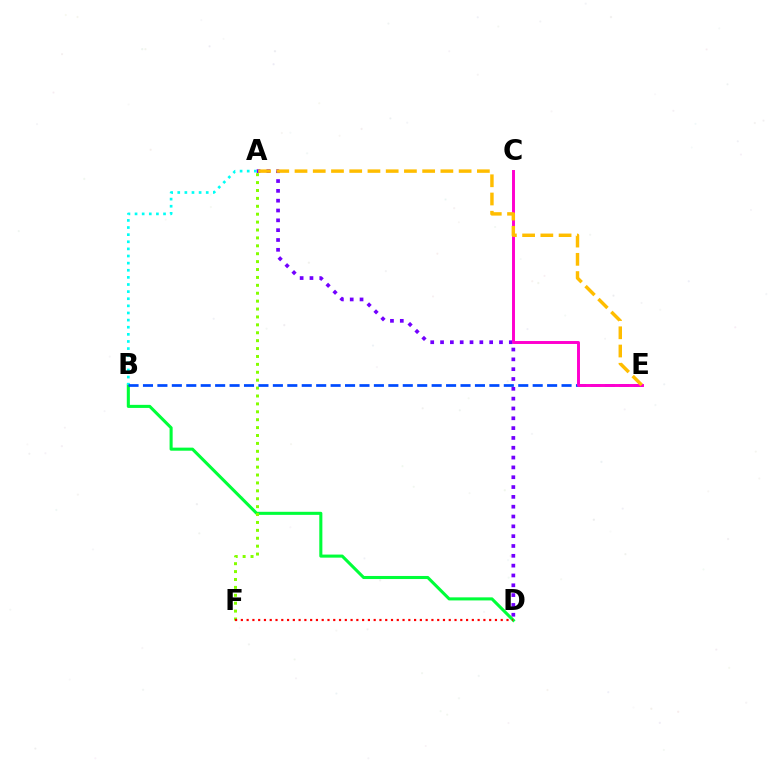{('A', 'D'): [{'color': '#7200ff', 'line_style': 'dotted', 'thickness': 2.67}], ('B', 'D'): [{'color': '#00ff39', 'line_style': 'solid', 'thickness': 2.21}], ('A', 'B'): [{'color': '#00fff6', 'line_style': 'dotted', 'thickness': 1.93}], ('A', 'F'): [{'color': '#84ff00', 'line_style': 'dotted', 'thickness': 2.15}], ('B', 'E'): [{'color': '#004bff', 'line_style': 'dashed', 'thickness': 1.96}], ('C', 'E'): [{'color': '#ff00cf', 'line_style': 'solid', 'thickness': 2.12}], ('A', 'E'): [{'color': '#ffbd00', 'line_style': 'dashed', 'thickness': 2.48}], ('D', 'F'): [{'color': '#ff0000', 'line_style': 'dotted', 'thickness': 1.57}]}